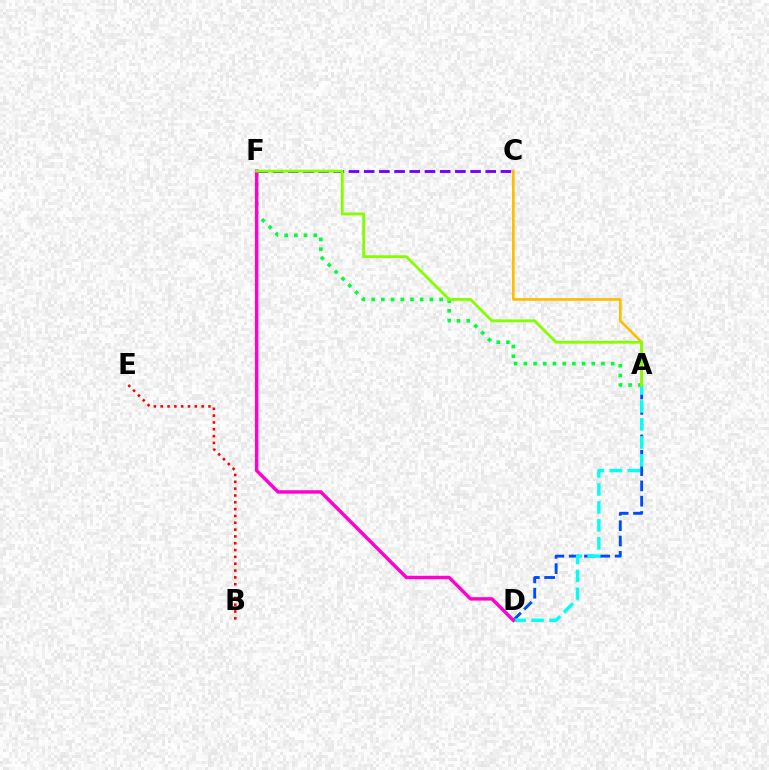{('C', 'F'): [{'color': '#7200ff', 'line_style': 'dashed', 'thickness': 2.06}], ('A', 'D'): [{'color': '#004bff', 'line_style': 'dashed', 'thickness': 2.08}, {'color': '#00fff6', 'line_style': 'dashed', 'thickness': 2.44}], ('A', 'F'): [{'color': '#00ff39', 'line_style': 'dotted', 'thickness': 2.64}, {'color': '#84ff00', 'line_style': 'solid', 'thickness': 2.03}], ('B', 'E'): [{'color': '#ff0000', 'line_style': 'dotted', 'thickness': 1.85}], ('A', 'C'): [{'color': '#ffbd00', 'line_style': 'solid', 'thickness': 1.92}], ('D', 'F'): [{'color': '#ff00cf', 'line_style': 'solid', 'thickness': 2.46}]}